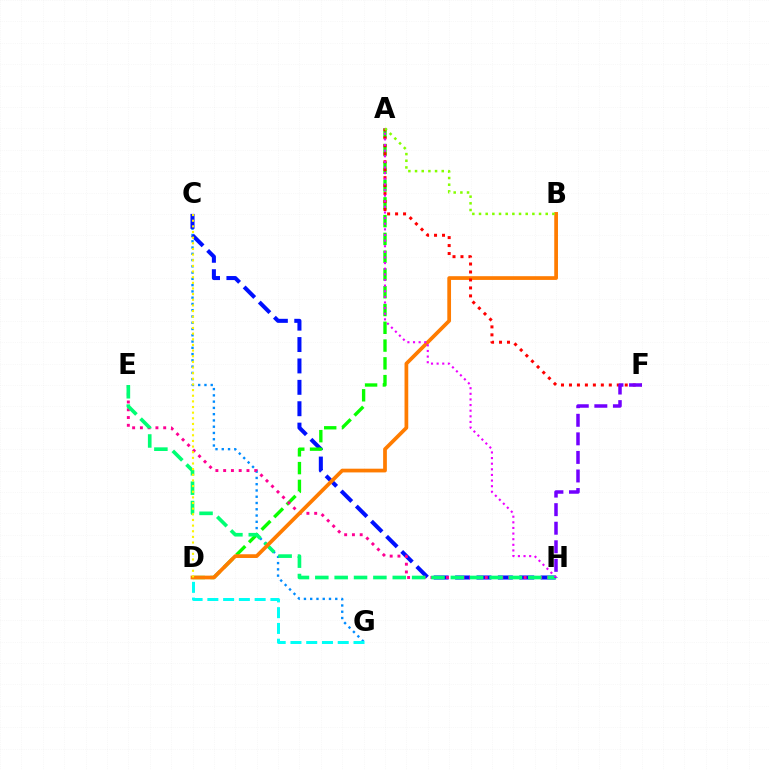{('C', 'G'): [{'color': '#008cff', 'line_style': 'dotted', 'thickness': 1.7}], ('C', 'H'): [{'color': '#0010ff', 'line_style': 'dashed', 'thickness': 2.91}], ('A', 'D'): [{'color': '#08ff00', 'line_style': 'dashed', 'thickness': 2.42}], ('D', 'G'): [{'color': '#00fff6', 'line_style': 'dashed', 'thickness': 2.14}], ('E', 'H'): [{'color': '#ff0094', 'line_style': 'dotted', 'thickness': 2.11}, {'color': '#00ff74', 'line_style': 'dashed', 'thickness': 2.63}], ('B', 'D'): [{'color': '#ff7c00', 'line_style': 'solid', 'thickness': 2.68}], ('A', 'F'): [{'color': '#ff0000', 'line_style': 'dotted', 'thickness': 2.17}], ('A', 'H'): [{'color': '#ee00ff', 'line_style': 'dotted', 'thickness': 1.53}], ('C', 'D'): [{'color': '#fcf500', 'line_style': 'dotted', 'thickness': 1.53}], ('F', 'H'): [{'color': '#7200ff', 'line_style': 'dashed', 'thickness': 2.52}], ('A', 'B'): [{'color': '#84ff00', 'line_style': 'dotted', 'thickness': 1.81}]}